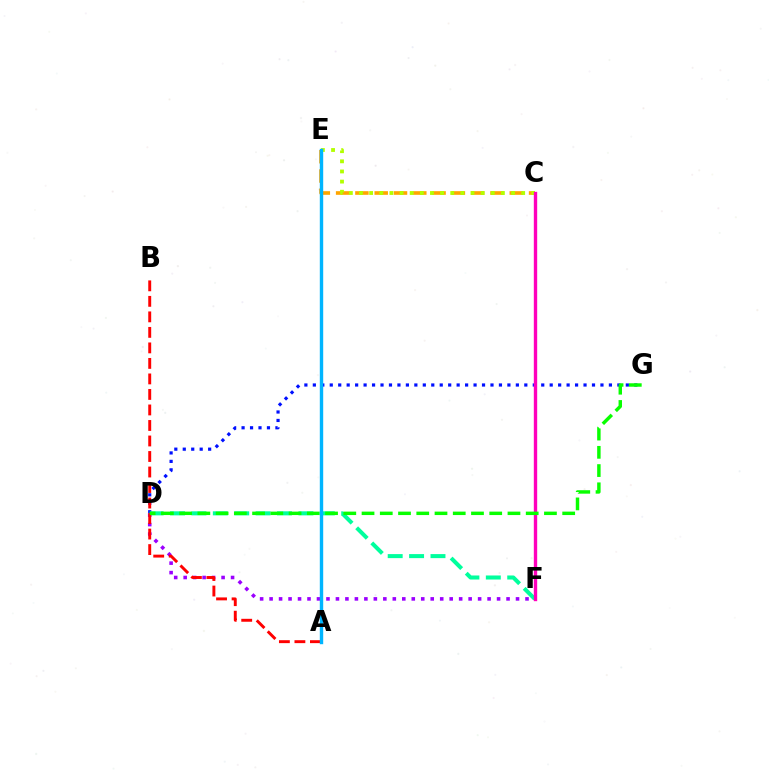{('D', 'G'): [{'color': '#0010ff', 'line_style': 'dotted', 'thickness': 2.3}, {'color': '#08ff00', 'line_style': 'dashed', 'thickness': 2.48}], ('D', 'F'): [{'color': '#9b00ff', 'line_style': 'dotted', 'thickness': 2.58}, {'color': '#00ff9d', 'line_style': 'dashed', 'thickness': 2.91}], ('A', 'B'): [{'color': '#ff0000', 'line_style': 'dashed', 'thickness': 2.11}], ('C', 'E'): [{'color': '#ffa500', 'line_style': 'dashed', 'thickness': 2.62}, {'color': '#b3ff00', 'line_style': 'dotted', 'thickness': 2.75}], ('C', 'F'): [{'color': '#ff00bd', 'line_style': 'solid', 'thickness': 2.42}], ('A', 'E'): [{'color': '#00b5ff', 'line_style': 'solid', 'thickness': 2.44}]}